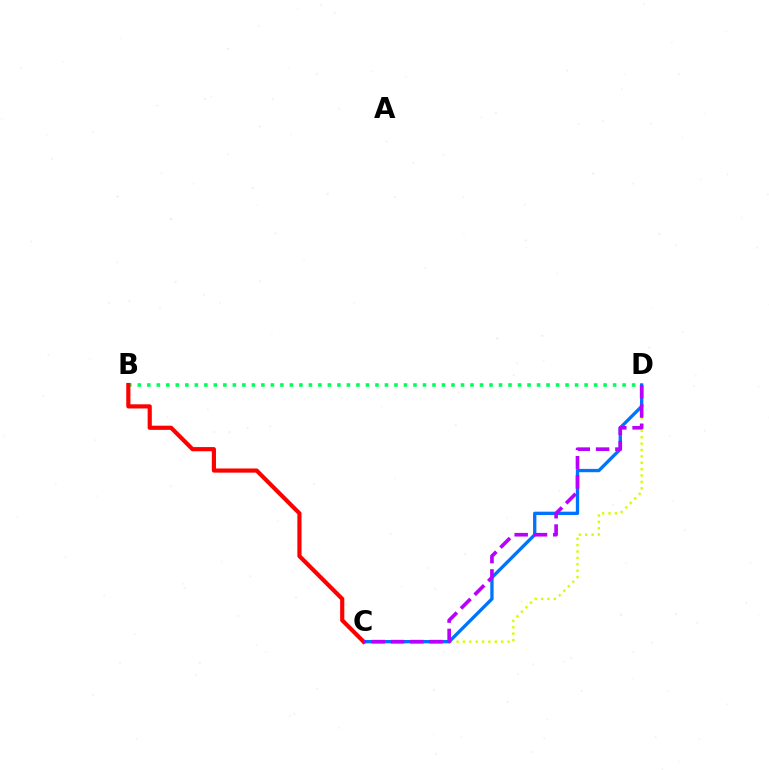{('C', 'D'): [{'color': '#d1ff00', 'line_style': 'dotted', 'thickness': 1.73}, {'color': '#0074ff', 'line_style': 'solid', 'thickness': 2.39}, {'color': '#b900ff', 'line_style': 'dashed', 'thickness': 2.62}], ('B', 'D'): [{'color': '#00ff5c', 'line_style': 'dotted', 'thickness': 2.58}], ('B', 'C'): [{'color': '#ff0000', 'line_style': 'solid', 'thickness': 3.0}]}